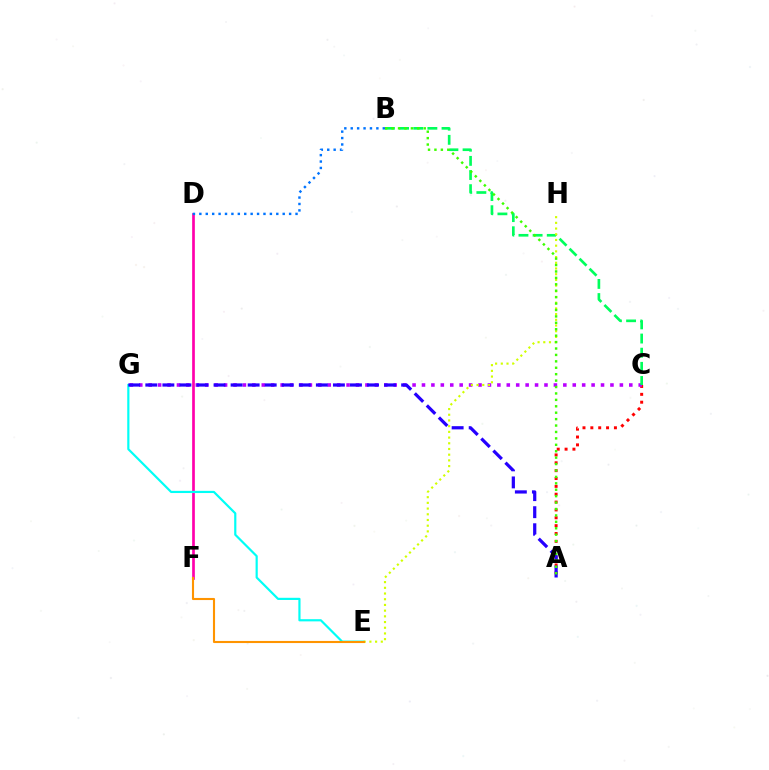{('D', 'F'): [{'color': '#ff00ac', 'line_style': 'solid', 'thickness': 1.94}], ('E', 'G'): [{'color': '#00fff6', 'line_style': 'solid', 'thickness': 1.57}], ('B', 'D'): [{'color': '#0074ff', 'line_style': 'dotted', 'thickness': 1.74}], ('A', 'C'): [{'color': '#ff0000', 'line_style': 'dotted', 'thickness': 2.14}], ('C', 'G'): [{'color': '#b900ff', 'line_style': 'dotted', 'thickness': 2.56}], ('B', 'C'): [{'color': '#00ff5c', 'line_style': 'dashed', 'thickness': 1.92}], ('A', 'G'): [{'color': '#2500ff', 'line_style': 'dashed', 'thickness': 2.32}], ('E', 'H'): [{'color': '#d1ff00', 'line_style': 'dotted', 'thickness': 1.55}], ('A', 'B'): [{'color': '#3dff00', 'line_style': 'dotted', 'thickness': 1.74}], ('E', 'F'): [{'color': '#ff9400', 'line_style': 'solid', 'thickness': 1.52}]}